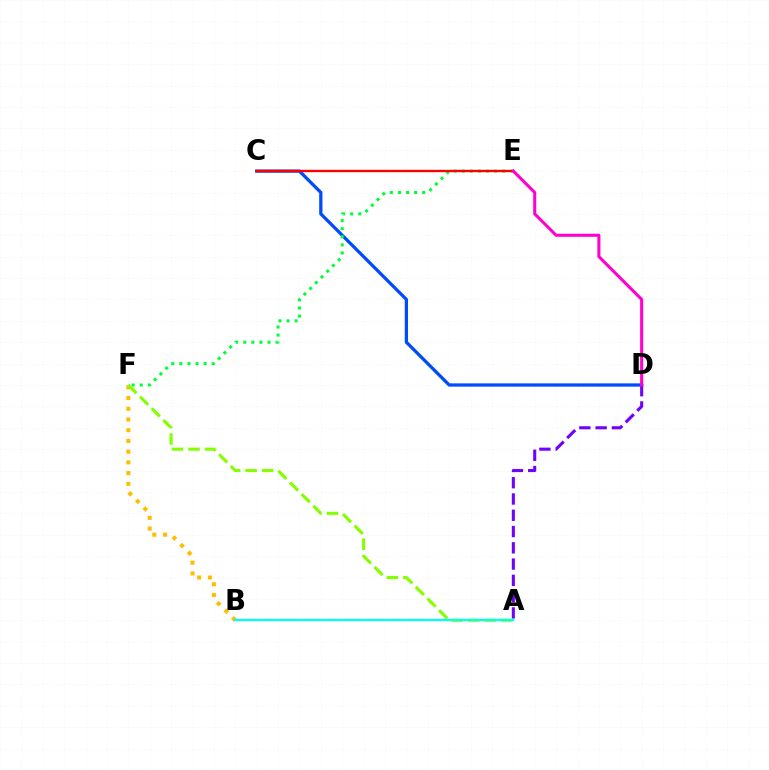{('B', 'F'): [{'color': '#ffbd00', 'line_style': 'dotted', 'thickness': 2.91}], ('A', 'D'): [{'color': '#7200ff', 'line_style': 'dashed', 'thickness': 2.21}], ('C', 'D'): [{'color': '#004bff', 'line_style': 'solid', 'thickness': 2.35}], ('E', 'F'): [{'color': '#00ff39', 'line_style': 'dotted', 'thickness': 2.2}], ('C', 'E'): [{'color': '#ff0000', 'line_style': 'solid', 'thickness': 1.69}], ('A', 'F'): [{'color': '#84ff00', 'line_style': 'dashed', 'thickness': 2.24}], ('A', 'B'): [{'color': '#00fff6', 'line_style': 'solid', 'thickness': 1.64}], ('D', 'E'): [{'color': '#ff00cf', 'line_style': 'solid', 'thickness': 2.2}]}